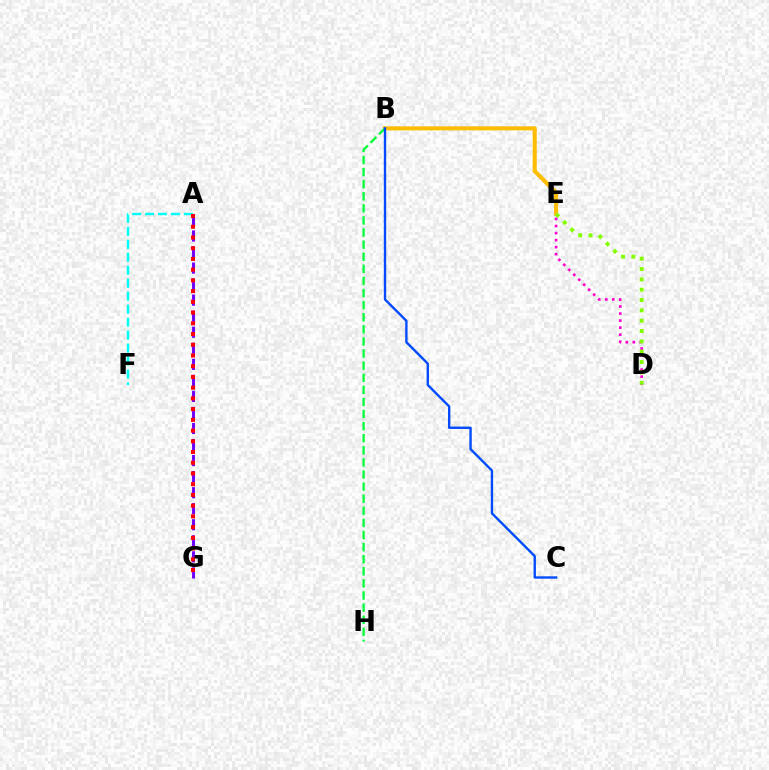{('D', 'E'): [{'color': '#ff00cf', 'line_style': 'dotted', 'thickness': 1.91}, {'color': '#84ff00', 'line_style': 'dotted', 'thickness': 2.81}], ('B', 'E'): [{'color': '#ffbd00', 'line_style': 'solid', 'thickness': 2.93}], ('B', 'H'): [{'color': '#00ff39', 'line_style': 'dashed', 'thickness': 1.64}], ('B', 'C'): [{'color': '#004bff', 'line_style': 'solid', 'thickness': 1.71}], ('A', 'G'): [{'color': '#7200ff', 'line_style': 'dashed', 'thickness': 2.18}, {'color': '#ff0000', 'line_style': 'dotted', 'thickness': 2.91}], ('A', 'F'): [{'color': '#00fff6', 'line_style': 'dashed', 'thickness': 1.76}]}